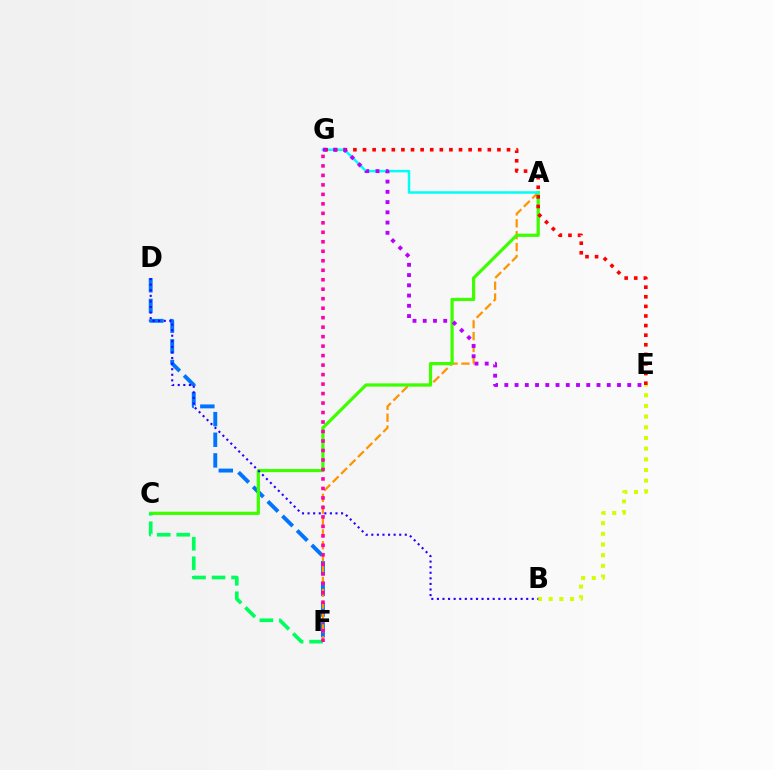{('D', 'F'): [{'color': '#0074ff', 'line_style': 'dashed', 'thickness': 2.81}], ('A', 'F'): [{'color': '#ff9400', 'line_style': 'dashed', 'thickness': 1.61}], ('A', 'C'): [{'color': '#3dff00', 'line_style': 'solid', 'thickness': 2.32}], ('C', 'F'): [{'color': '#00ff5c', 'line_style': 'dashed', 'thickness': 2.65}], ('A', 'G'): [{'color': '#00fff6', 'line_style': 'solid', 'thickness': 1.8}], ('B', 'E'): [{'color': '#d1ff00', 'line_style': 'dotted', 'thickness': 2.9}], ('B', 'D'): [{'color': '#2500ff', 'line_style': 'dotted', 'thickness': 1.52}], ('E', 'G'): [{'color': '#ff0000', 'line_style': 'dotted', 'thickness': 2.61}, {'color': '#b900ff', 'line_style': 'dotted', 'thickness': 2.78}], ('F', 'G'): [{'color': '#ff00ac', 'line_style': 'dotted', 'thickness': 2.58}]}